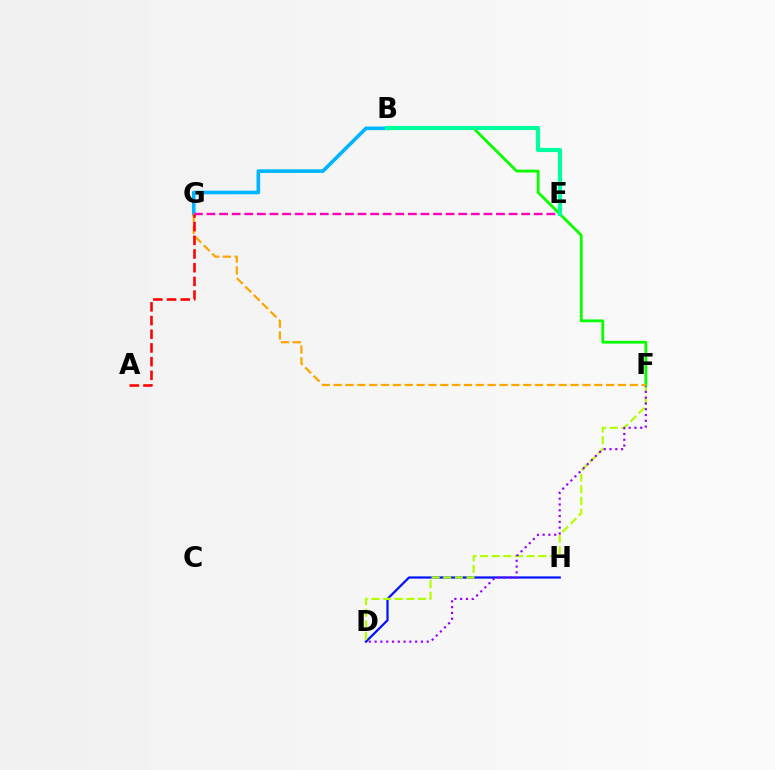{('B', 'G'): [{'color': '#00b5ff', 'line_style': 'solid', 'thickness': 2.61}], ('D', 'H'): [{'color': '#0010ff', 'line_style': 'solid', 'thickness': 1.59}], ('D', 'F'): [{'color': '#b3ff00', 'line_style': 'dashed', 'thickness': 1.58}, {'color': '#9b00ff', 'line_style': 'dotted', 'thickness': 1.57}], ('E', 'G'): [{'color': '#ff00bd', 'line_style': 'dashed', 'thickness': 1.71}], ('B', 'F'): [{'color': '#08ff00', 'line_style': 'solid', 'thickness': 2.03}], ('F', 'G'): [{'color': '#ffa500', 'line_style': 'dashed', 'thickness': 1.61}], ('A', 'G'): [{'color': '#ff0000', 'line_style': 'dashed', 'thickness': 1.86}], ('B', 'E'): [{'color': '#00ff9d', 'line_style': 'solid', 'thickness': 3.0}]}